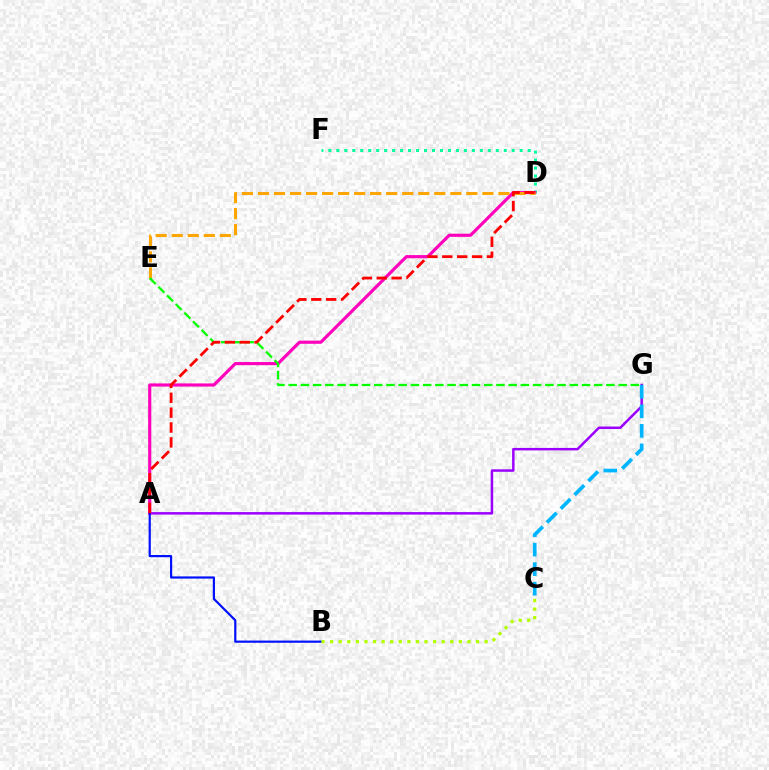{('A', 'G'): [{'color': '#9b00ff', 'line_style': 'solid', 'thickness': 1.79}], ('D', 'F'): [{'color': '#00ff9d', 'line_style': 'dotted', 'thickness': 2.17}], ('A', 'D'): [{'color': '#ff00bd', 'line_style': 'solid', 'thickness': 2.27}, {'color': '#ff0000', 'line_style': 'dashed', 'thickness': 2.02}], ('D', 'E'): [{'color': '#ffa500', 'line_style': 'dashed', 'thickness': 2.18}], ('C', 'G'): [{'color': '#00b5ff', 'line_style': 'dashed', 'thickness': 2.65}], ('E', 'G'): [{'color': '#08ff00', 'line_style': 'dashed', 'thickness': 1.66}], ('A', 'B'): [{'color': '#0010ff', 'line_style': 'solid', 'thickness': 1.58}], ('B', 'C'): [{'color': '#b3ff00', 'line_style': 'dotted', 'thickness': 2.33}]}